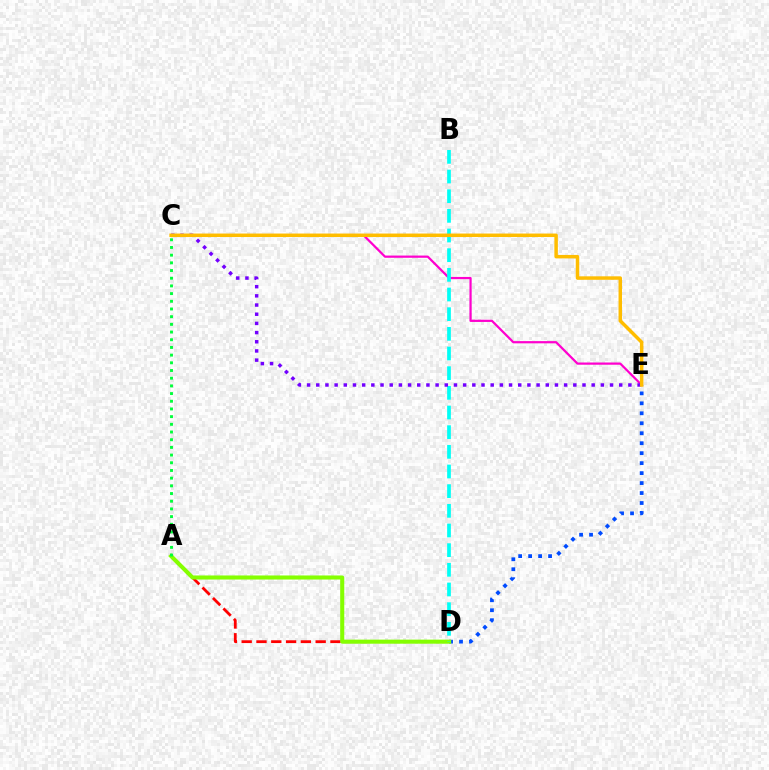{('A', 'D'): [{'color': '#ff0000', 'line_style': 'dashed', 'thickness': 2.01}, {'color': '#84ff00', 'line_style': 'solid', 'thickness': 2.93}], ('D', 'E'): [{'color': '#004bff', 'line_style': 'dotted', 'thickness': 2.71}], ('C', 'E'): [{'color': '#ff00cf', 'line_style': 'solid', 'thickness': 1.6}, {'color': '#7200ff', 'line_style': 'dotted', 'thickness': 2.49}, {'color': '#ffbd00', 'line_style': 'solid', 'thickness': 2.51}], ('B', 'D'): [{'color': '#00fff6', 'line_style': 'dashed', 'thickness': 2.67}], ('A', 'C'): [{'color': '#00ff39', 'line_style': 'dotted', 'thickness': 2.09}]}